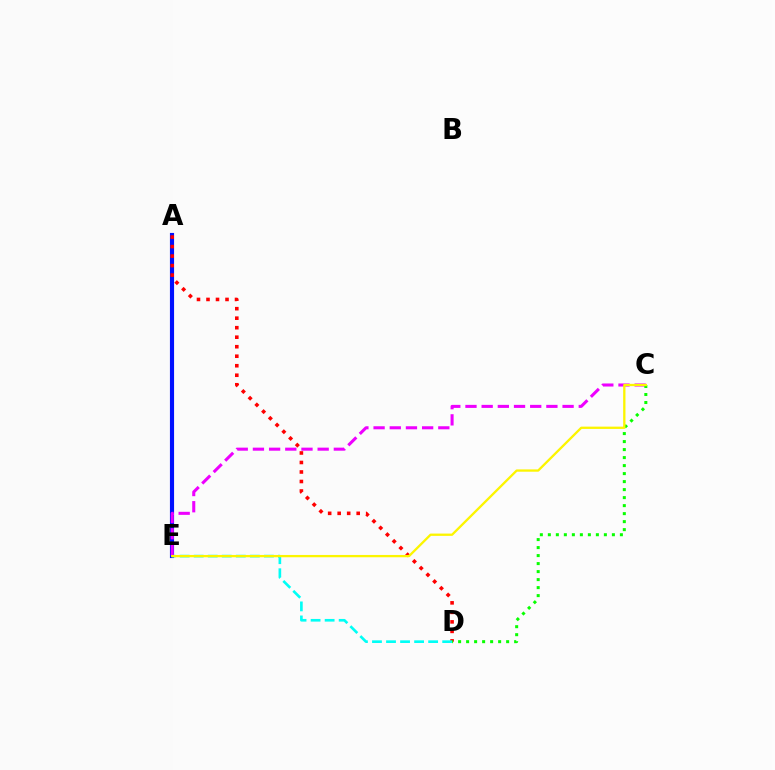{('A', 'E'): [{'color': '#0010ff', 'line_style': 'solid', 'thickness': 2.98}], ('A', 'D'): [{'color': '#ff0000', 'line_style': 'dotted', 'thickness': 2.58}], ('D', 'E'): [{'color': '#00fff6', 'line_style': 'dashed', 'thickness': 1.91}], ('C', 'E'): [{'color': '#ee00ff', 'line_style': 'dashed', 'thickness': 2.2}, {'color': '#fcf500', 'line_style': 'solid', 'thickness': 1.66}], ('C', 'D'): [{'color': '#08ff00', 'line_style': 'dotted', 'thickness': 2.17}]}